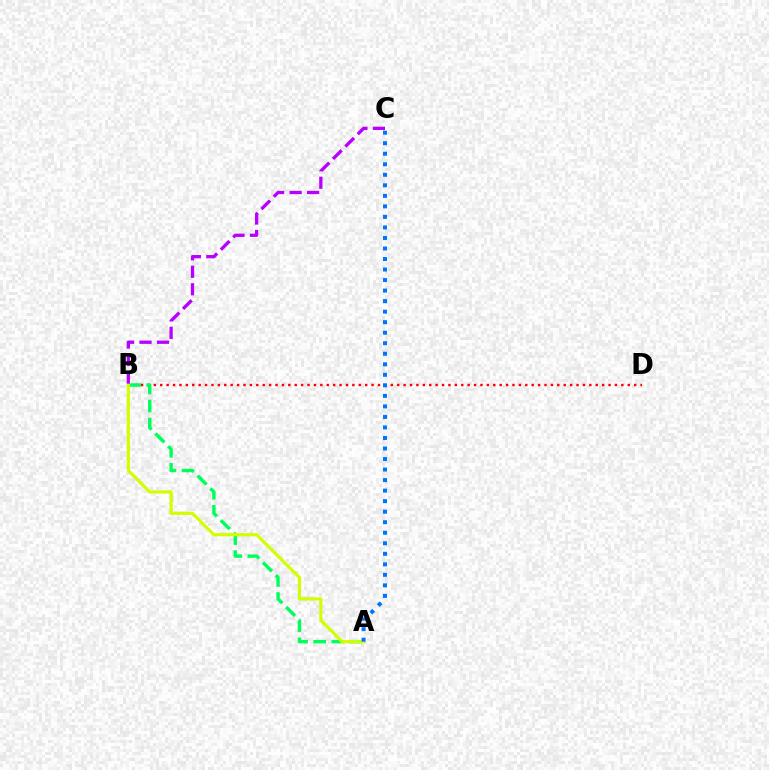{('B', 'D'): [{'color': '#ff0000', 'line_style': 'dotted', 'thickness': 1.74}], ('A', 'B'): [{'color': '#00ff5c', 'line_style': 'dashed', 'thickness': 2.45}, {'color': '#d1ff00', 'line_style': 'solid', 'thickness': 2.28}], ('A', 'C'): [{'color': '#0074ff', 'line_style': 'dotted', 'thickness': 2.86}], ('B', 'C'): [{'color': '#b900ff', 'line_style': 'dashed', 'thickness': 2.37}]}